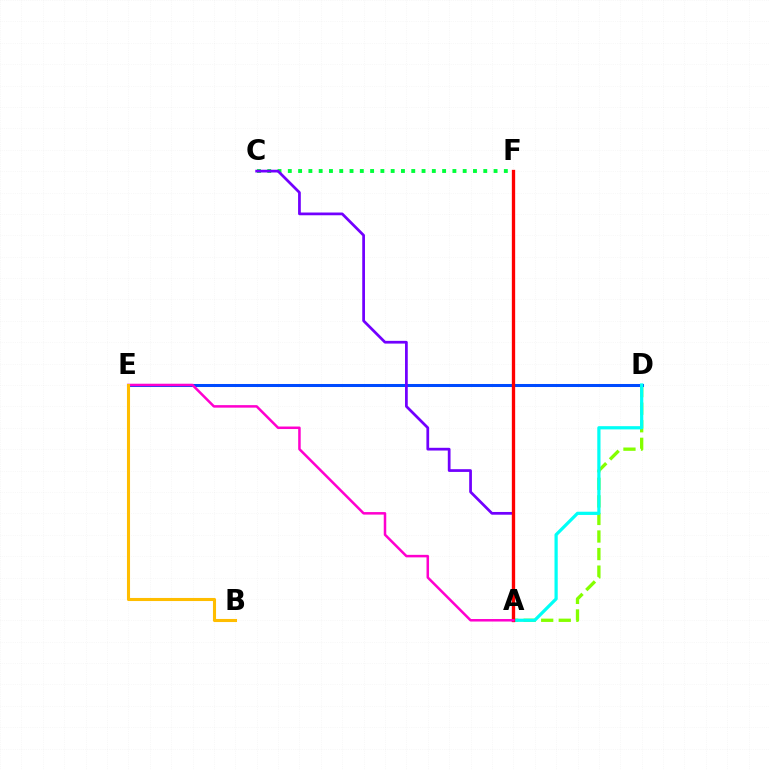{('C', 'F'): [{'color': '#00ff39', 'line_style': 'dotted', 'thickness': 2.8}], ('A', 'D'): [{'color': '#84ff00', 'line_style': 'dashed', 'thickness': 2.39}, {'color': '#00fff6', 'line_style': 'solid', 'thickness': 2.32}], ('D', 'E'): [{'color': '#004bff', 'line_style': 'solid', 'thickness': 2.17}], ('A', 'C'): [{'color': '#7200ff', 'line_style': 'solid', 'thickness': 1.97}], ('A', 'F'): [{'color': '#ff0000', 'line_style': 'solid', 'thickness': 2.39}], ('A', 'E'): [{'color': '#ff00cf', 'line_style': 'solid', 'thickness': 1.81}], ('B', 'E'): [{'color': '#ffbd00', 'line_style': 'solid', 'thickness': 2.22}]}